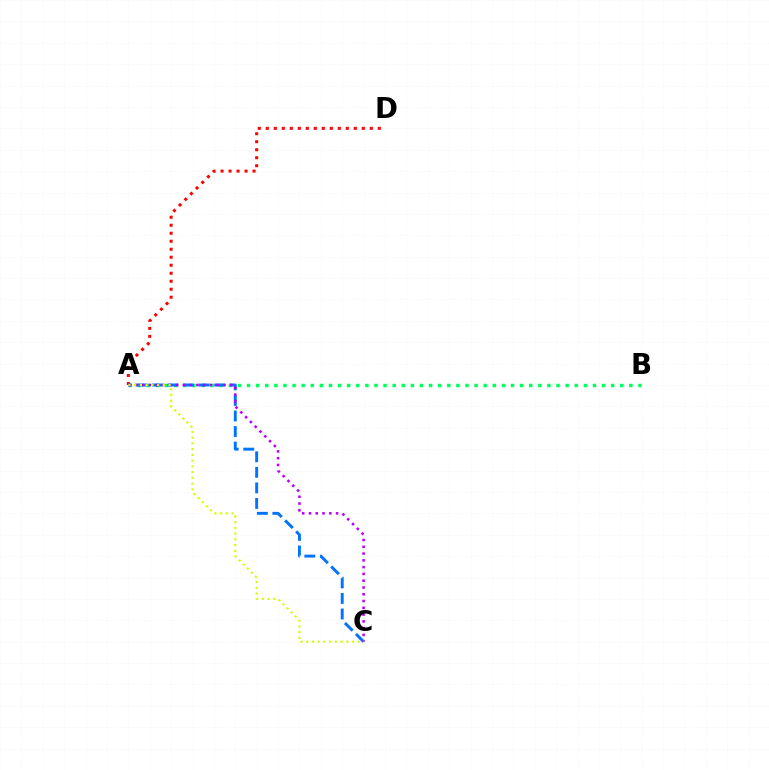{('A', 'D'): [{'color': '#ff0000', 'line_style': 'dotted', 'thickness': 2.17}], ('A', 'B'): [{'color': '#00ff5c', 'line_style': 'dotted', 'thickness': 2.47}], ('A', 'C'): [{'color': '#0074ff', 'line_style': 'dashed', 'thickness': 2.11}, {'color': '#b900ff', 'line_style': 'dotted', 'thickness': 1.84}, {'color': '#d1ff00', 'line_style': 'dotted', 'thickness': 1.56}]}